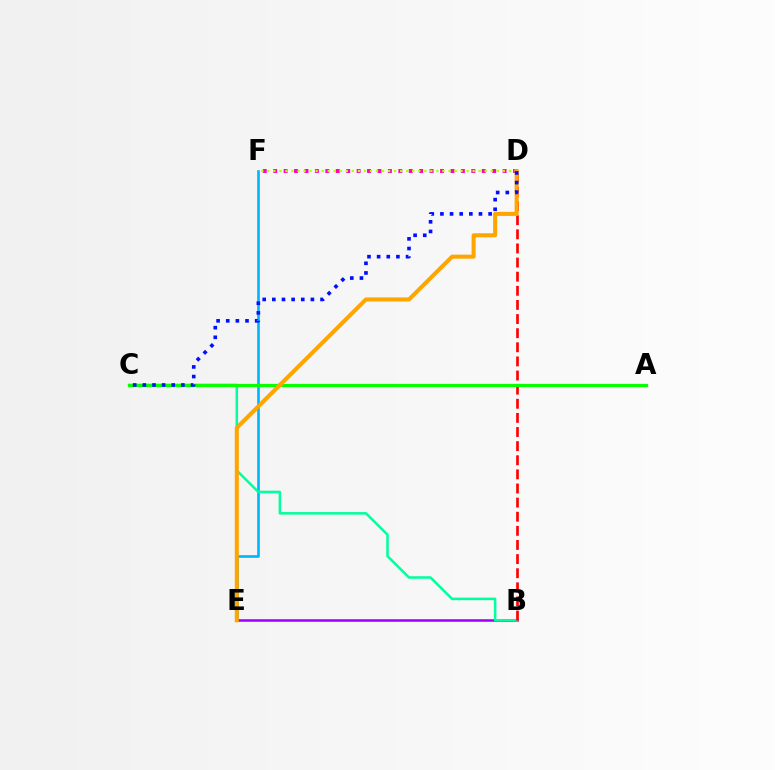{('D', 'F'): [{'color': '#ff00bd', 'line_style': 'dotted', 'thickness': 2.83}, {'color': '#b3ff00', 'line_style': 'dotted', 'thickness': 1.64}], ('E', 'F'): [{'color': '#00b5ff', 'line_style': 'solid', 'thickness': 1.9}], ('B', 'E'): [{'color': '#9b00ff', 'line_style': 'solid', 'thickness': 1.82}], ('B', 'C'): [{'color': '#00ff9d', 'line_style': 'solid', 'thickness': 1.82}], ('B', 'D'): [{'color': '#ff0000', 'line_style': 'dashed', 'thickness': 1.92}], ('A', 'C'): [{'color': '#08ff00', 'line_style': 'solid', 'thickness': 2.34}], ('D', 'E'): [{'color': '#ffa500', 'line_style': 'solid', 'thickness': 2.91}], ('C', 'D'): [{'color': '#0010ff', 'line_style': 'dotted', 'thickness': 2.62}]}